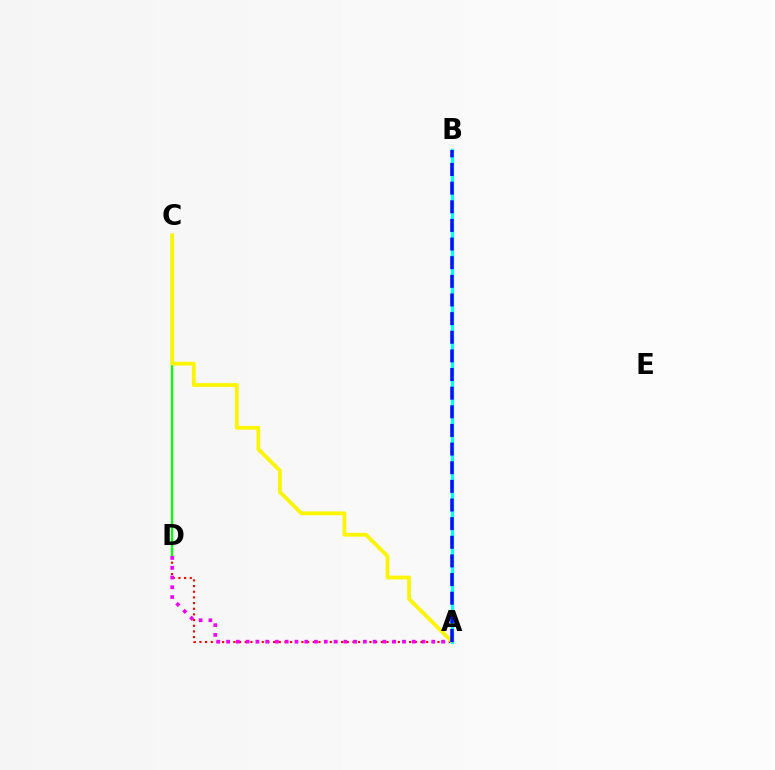{('A', 'D'): [{'color': '#ff0000', 'line_style': 'dotted', 'thickness': 1.54}, {'color': '#ee00ff', 'line_style': 'dotted', 'thickness': 2.65}], ('C', 'D'): [{'color': '#08ff00', 'line_style': 'solid', 'thickness': 1.66}], ('A', 'C'): [{'color': '#fcf500', 'line_style': 'solid', 'thickness': 2.72}], ('A', 'B'): [{'color': '#00fff6', 'line_style': 'solid', 'thickness': 2.38}, {'color': '#0010ff', 'line_style': 'dashed', 'thickness': 2.53}]}